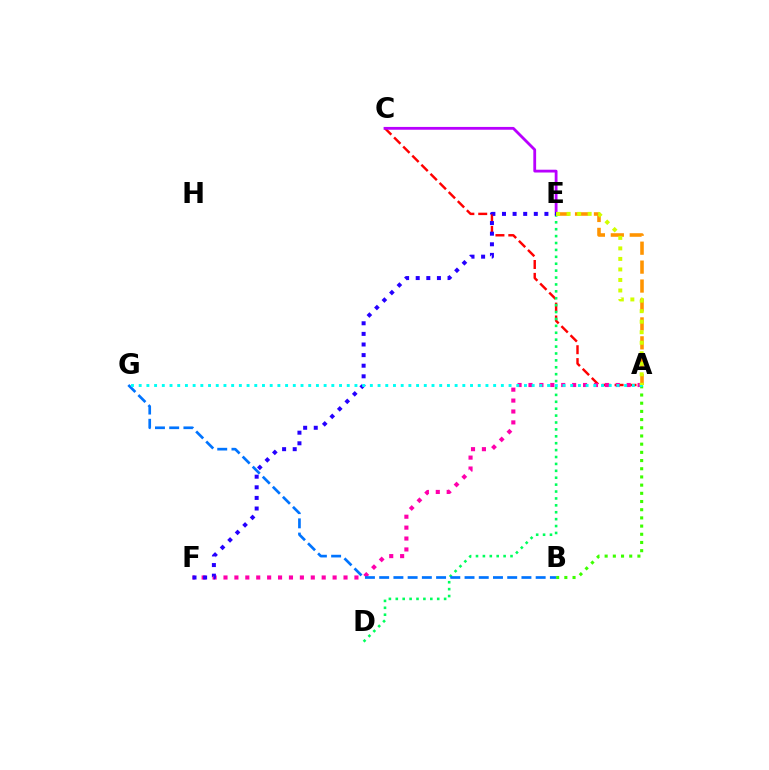{('A', 'C'): [{'color': '#ff0000', 'line_style': 'dashed', 'thickness': 1.75}], ('D', 'E'): [{'color': '#00ff5c', 'line_style': 'dotted', 'thickness': 1.88}], ('A', 'F'): [{'color': '#ff00ac', 'line_style': 'dotted', 'thickness': 2.96}], ('A', 'B'): [{'color': '#3dff00', 'line_style': 'dotted', 'thickness': 2.23}], ('B', 'G'): [{'color': '#0074ff', 'line_style': 'dashed', 'thickness': 1.93}], ('C', 'E'): [{'color': '#b900ff', 'line_style': 'solid', 'thickness': 2.02}], ('A', 'E'): [{'color': '#ff9400', 'line_style': 'dashed', 'thickness': 2.57}, {'color': '#d1ff00', 'line_style': 'dotted', 'thickness': 2.86}], ('E', 'F'): [{'color': '#2500ff', 'line_style': 'dotted', 'thickness': 2.88}], ('A', 'G'): [{'color': '#00fff6', 'line_style': 'dotted', 'thickness': 2.09}]}